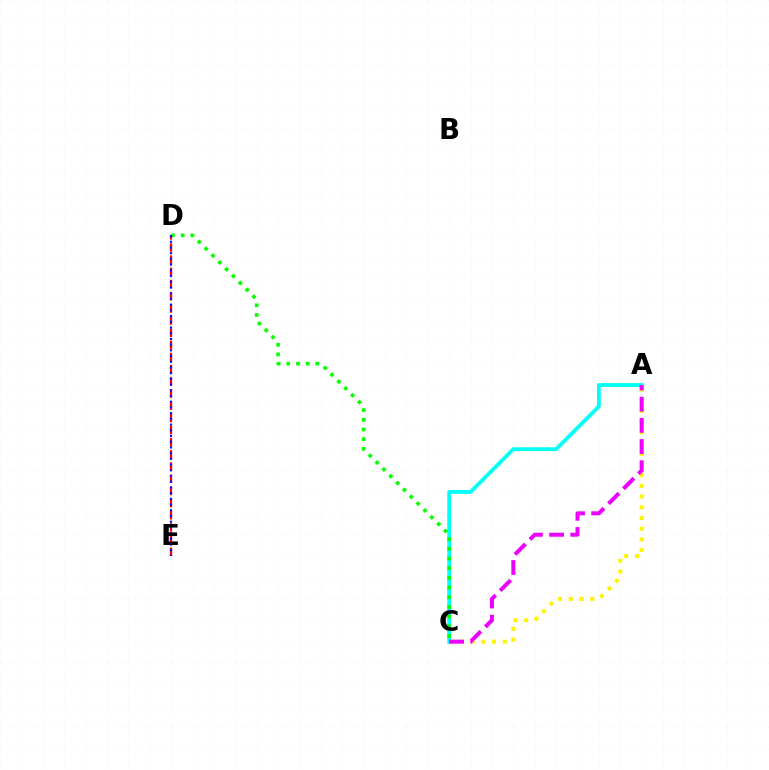{('A', 'C'): [{'color': '#00fff6', 'line_style': 'solid', 'thickness': 2.73}, {'color': '#fcf500', 'line_style': 'dotted', 'thickness': 2.91}, {'color': '#ee00ff', 'line_style': 'dashed', 'thickness': 2.88}], ('D', 'E'): [{'color': '#ff0000', 'line_style': 'dashed', 'thickness': 1.65}, {'color': '#0010ff', 'line_style': 'dotted', 'thickness': 1.55}], ('C', 'D'): [{'color': '#08ff00', 'line_style': 'dotted', 'thickness': 2.63}]}